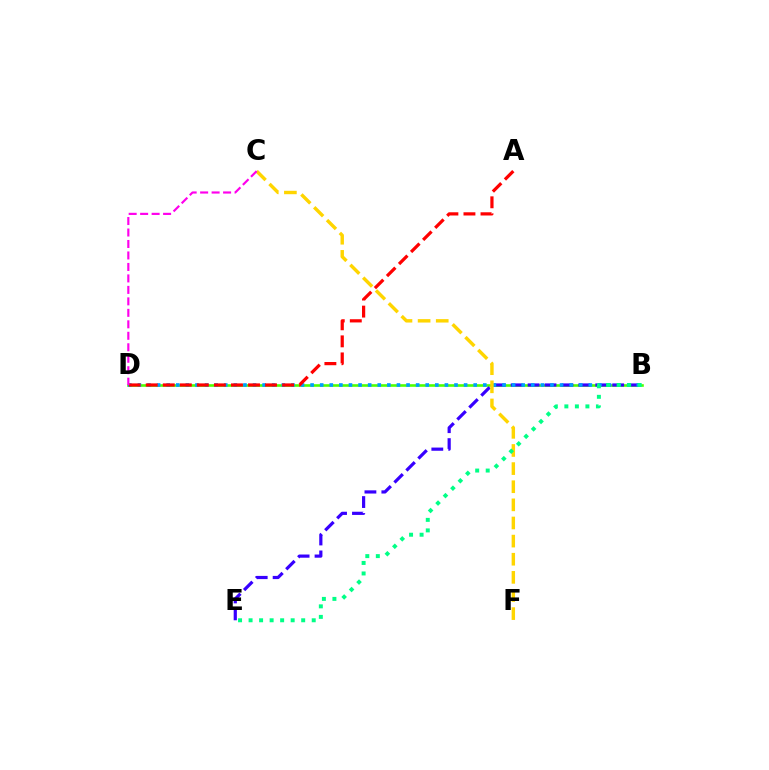{('B', 'D'): [{'color': '#4fff00', 'line_style': 'solid', 'thickness': 1.88}, {'color': '#009eff', 'line_style': 'dotted', 'thickness': 2.61}], ('B', 'E'): [{'color': '#3700ff', 'line_style': 'dashed', 'thickness': 2.3}, {'color': '#00ff86', 'line_style': 'dotted', 'thickness': 2.86}], ('A', 'D'): [{'color': '#ff0000', 'line_style': 'dashed', 'thickness': 2.32}], ('C', 'F'): [{'color': '#ffd500', 'line_style': 'dashed', 'thickness': 2.46}], ('C', 'D'): [{'color': '#ff00ed', 'line_style': 'dashed', 'thickness': 1.56}]}